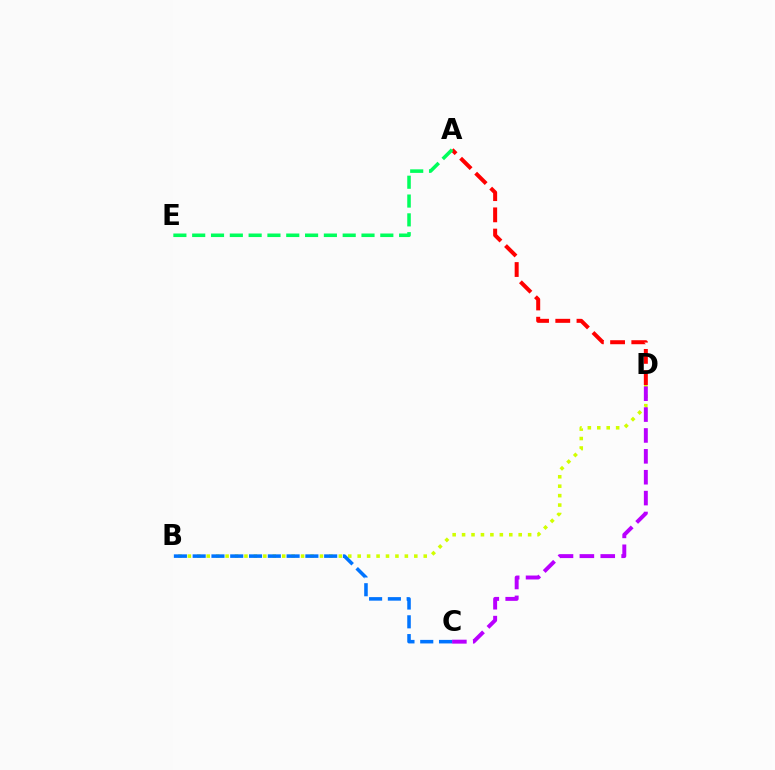{('B', 'D'): [{'color': '#d1ff00', 'line_style': 'dotted', 'thickness': 2.56}], ('C', 'D'): [{'color': '#b900ff', 'line_style': 'dashed', 'thickness': 2.84}], ('A', 'D'): [{'color': '#ff0000', 'line_style': 'dashed', 'thickness': 2.88}], ('A', 'E'): [{'color': '#00ff5c', 'line_style': 'dashed', 'thickness': 2.56}], ('B', 'C'): [{'color': '#0074ff', 'line_style': 'dashed', 'thickness': 2.55}]}